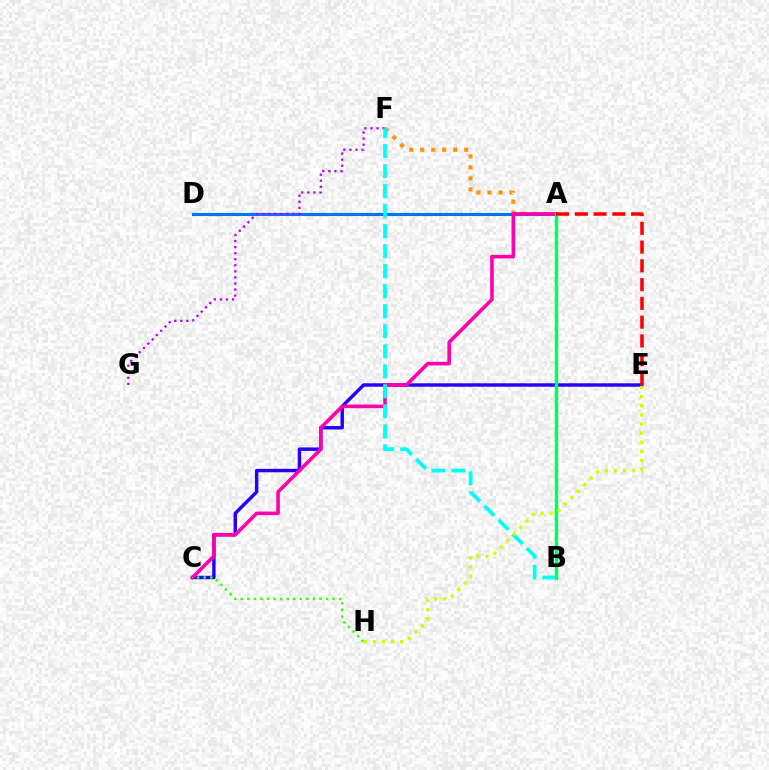{('A', 'F'): [{'color': '#ff9400', 'line_style': 'dotted', 'thickness': 2.99}], ('A', 'D'): [{'color': '#0074ff', 'line_style': 'solid', 'thickness': 2.22}], ('C', 'E'): [{'color': '#2500ff', 'line_style': 'solid', 'thickness': 2.47}], ('A', 'C'): [{'color': '#ff00ac', 'line_style': 'solid', 'thickness': 2.58}], ('F', 'G'): [{'color': '#b900ff', 'line_style': 'dotted', 'thickness': 1.65}], ('B', 'F'): [{'color': '#00fff6', 'line_style': 'dashed', 'thickness': 2.72}], ('A', 'B'): [{'color': '#00ff5c', 'line_style': 'solid', 'thickness': 2.46}], ('C', 'H'): [{'color': '#3dff00', 'line_style': 'dotted', 'thickness': 1.78}], ('E', 'H'): [{'color': '#d1ff00', 'line_style': 'dotted', 'thickness': 2.47}], ('A', 'E'): [{'color': '#ff0000', 'line_style': 'dashed', 'thickness': 2.55}]}